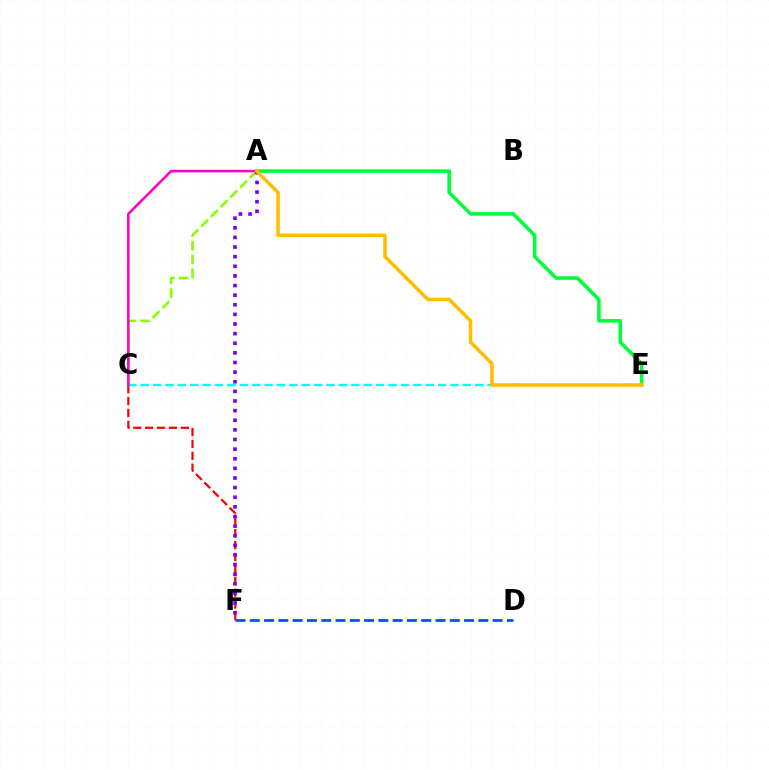{('A', 'E'): [{'color': '#00ff39', 'line_style': 'solid', 'thickness': 2.58}, {'color': '#ffbd00', 'line_style': 'solid', 'thickness': 2.54}], ('A', 'C'): [{'color': '#84ff00', 'line_style': 'dashed', 'thickness': 1.87}, {'color': '#ff00cf', 'line_style': 'solid', 'thickness': 1.86}], ('C', 'F'): [{'color': '#ff0000', 'line_style': 'dashed', 'thickness': 1.62}], ('A', 'F'): [{'color': '#7200ff', 'line_style': 'dotted', 'thickness': 2.61}], ('C', 'E'): [{'color': '#00fff6', 'line_style': 'dashed', 'thickness': 1.68}], ('D', 'F'): [{'color': '#004bff', 'line_style': 'dashed', 'thickness': 1.94}]}